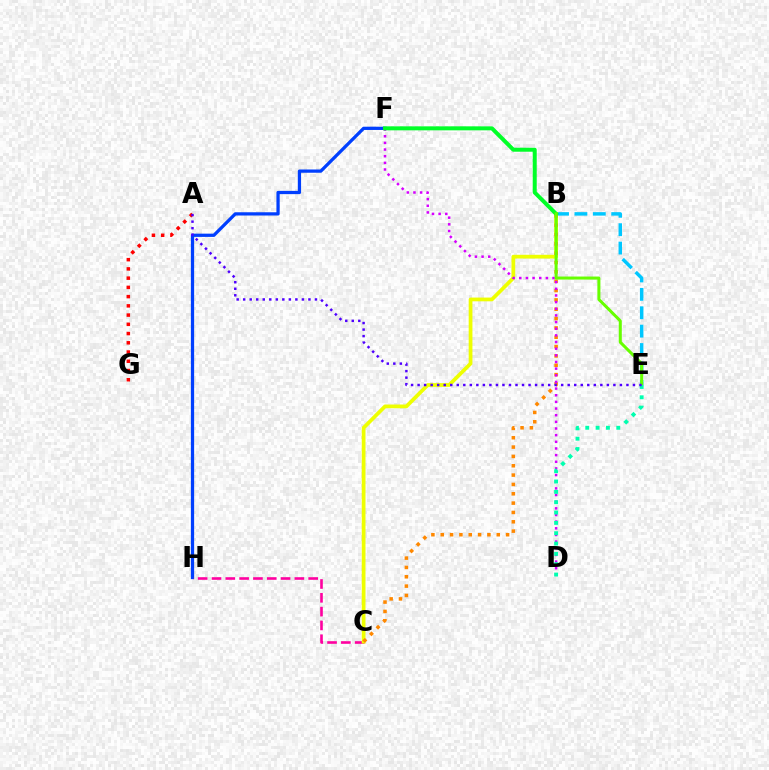{('B', 'E'): [{'color': '#00c7ff', 'line_style': 'dashed', 'thickness': 2.5}, {'color': '#66ff00', 'line_style': 'solid', 'thickness': 2.18}], ('A', 'G'): [{'color': '#ff0000', 'line_style': 'dotted', 'thickness': 2.51}], ('F', 'H'): [{'color': '#003fff', 'line_style': 'solid', 'thickness': 2.34}], ('C', 'H'): [{'color': '#ff00a0', 'line_style': 'dashed', 'thickness': 1.88}], ('B', 'C'): [{'color': '#eeff00', 'line_style': 'solid', 'thickness': 2.7}, {'color': '#ff8800', 'line_style': 'dotted', 'thickness': 2.54}], ('D', 'F'): [{'color': '#d600ff', 'line_style': 'dotted', 'thickness': 1.81}], ('B', 'F'): [{'color': '#00ff27', 'line_style': 'solid', 'thickness': 2.87}], ('D', 'E'): [{'color': '#00ffaf', 'line_style': 'dotted', 'thickness': 2.81}], ('A', 'E'): [{'color': '#4f00ff', 'line_style': 'dotted', 'thickness': 1.77}]}